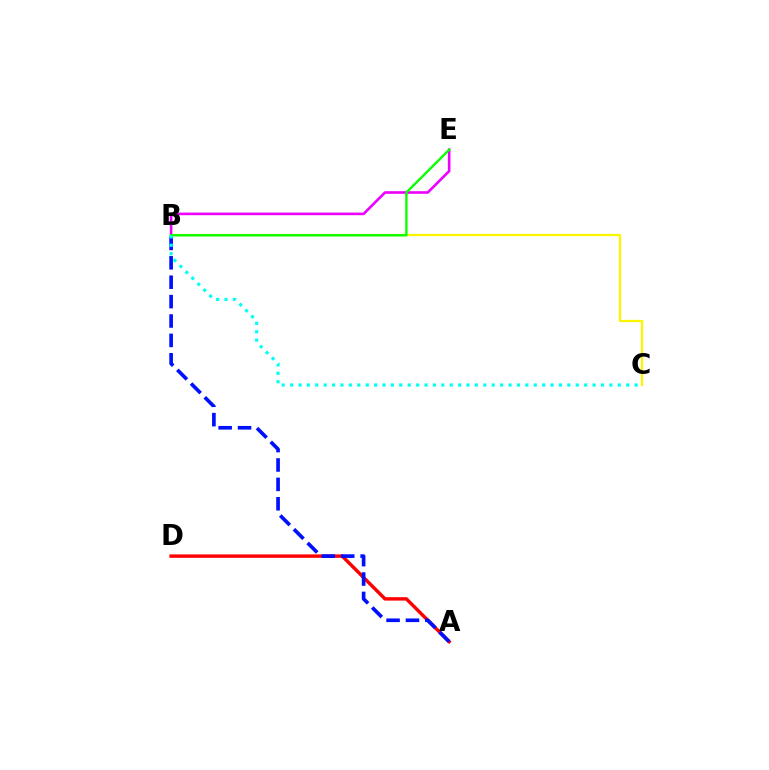{('A', 'D'): [{'color': '#ff0000', 'line_style': 'solid', 'thickness': 2.46}], ('B', 'C'): [{'color': '#fcf500', 'line_style': 'solid', 'thickness': 1.61}, {'color': '#00fff6', 'line_style': 'dotted', 'thickness': 2.28}], ('B', 'E'): [{'color': '#ee00ff', 'line_style': 'solid', 'thickness': 1.89}, {'color': '#08ff00', 'line_style': 'solid', 'thickness': 1.69}], ('A', 'B'): [{'color': '#0010ff', 'line_style': 'dashed', 'thickness': 2.63}]}